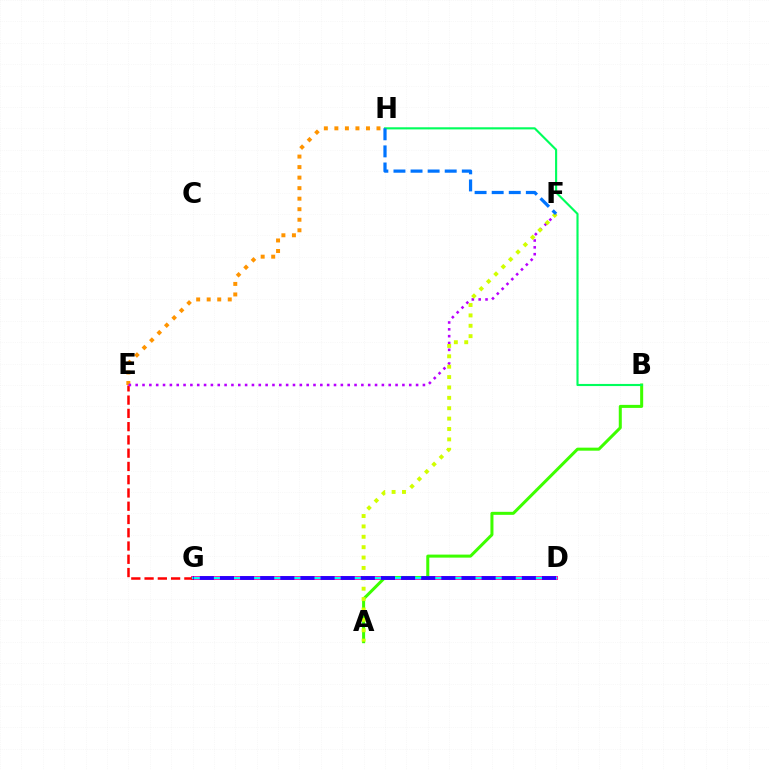{('E', 'H'): [{'color': '#ff9400', 'line_style': 'dotted', 'thickness': 2.86}], ('D', 'G'): [{'color': '#ff00ac', 'line_style': 'solid', 'thickness': 2.8}, {'color': '#00fff6', 'line_style': 'solid', 'thickness': 1.58}, {'color': '#2500ff', 'line_style': 'dashed', 'thickness': 2.73}], ('E', 'G'): [{'color': '#ff0000', 'line_style': 'dashed', 'thickness': 1.8}], ('A', 'B'): [{'color': '#3dff00', 'line_style': 'solid', 'thickness': 2.18}], ('E', 'F'): [{'color': '#b900ff', 'line_style': 'dotted', 'thickness': 1.86}], ('B', 'H'): [{'color': '#00ff5c', 'line_style': 'solid', 'thickness': 1.53}], ('A', 'F'): [{'color': '#d1ff00', 'line_style': 'dotted', 'thickness': 2.82}], ('F', 'H'): [{'color': '#0074ff', 'line_style': 'dashed', 'thickness': 2.32}]}